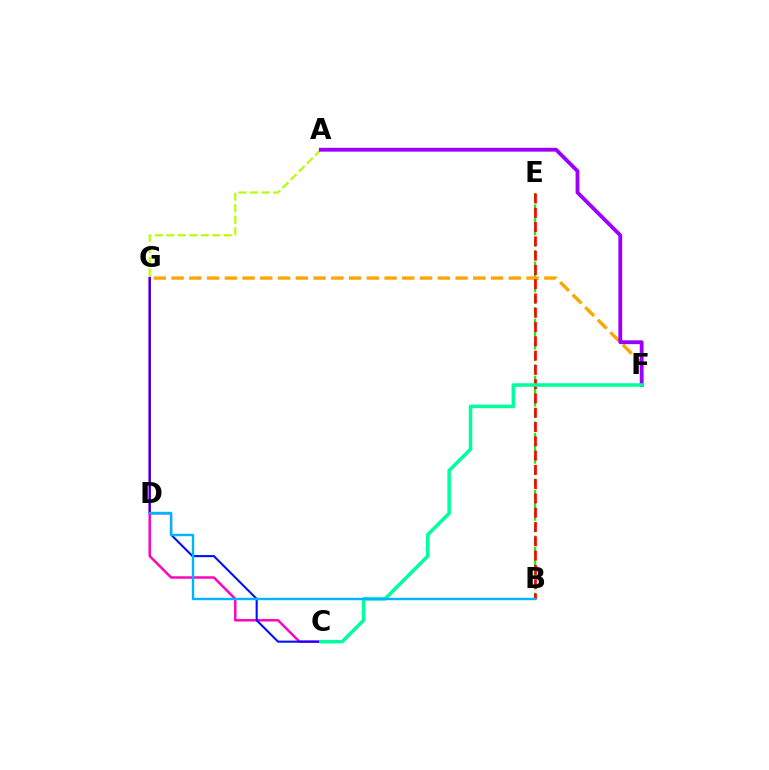{('B', 'E'): [{'color': '#08ff00', 'line_style': 'dashed', 'thickness': 1.55}, {'color': '#ff0000', 'line_style': 'dashed', 'thickness': 1.94}], ('C', 'G'): [{'color': '#ff00bd', 'line_style': 'solid', 'thickness': 1.77}, {'color': '#0010ff', 'line_style': 'solid', 'thickness': 1.51}], ('A', 'G'): [{'color': '#b3ff00', 'line_style': 'dashed', 'thickness': 1.56}], ('F', 'G'): [{'color': '#ffa500', 'line_style': 'dashed', 'thickness': 2.41}], ('A', 'F'): [{'color': '#9b00ff', 'line_style': 'solid', 'thickness': 2.76}], ('C', 'F'): [{'color': '#00ff9d', 'line_style': 'solid', 'thickness': 2.54}], ('B', 'D'): [{'color': '#00b5ff', 'line_style': 'solid', 'thickness': 1.72}]}